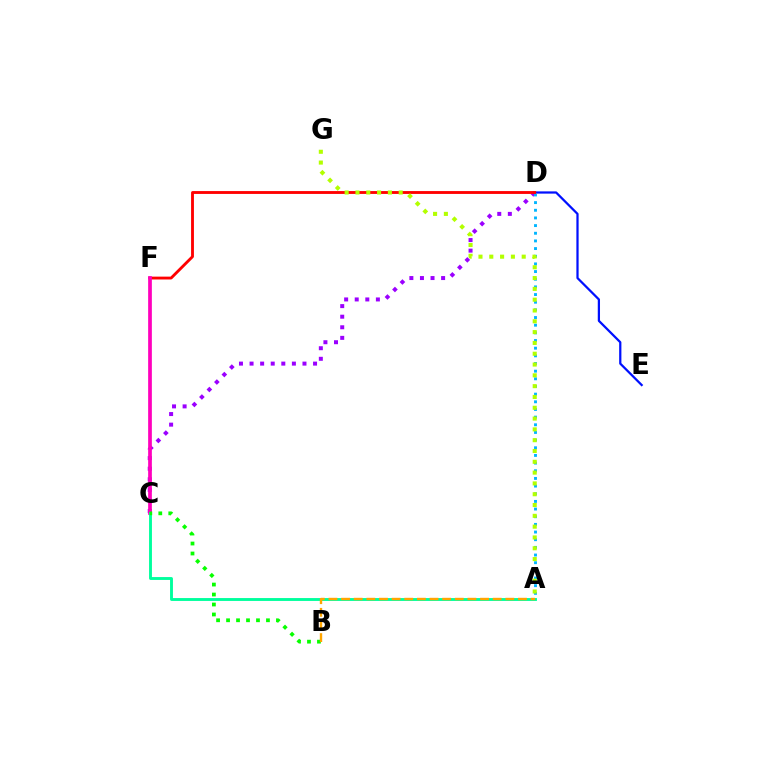{('C', 'D'): [{'color': '#9b00ff', 'line_style': 'dotted', 'thickness': 2.88}], ('D', 'E'): [{'color': '#0010ff', 'line_style': 'solid', 'thickness': 1.61}], ('A', 'D'): [{'color': '#00b5ff', 'line_style': 'dotted', 'thickness': 2.08}], ('D', 'F'): [{'color': '#ff0000', 'line_style': 'solid', 'thickness': 2.05}], ('C', 'F'): [{'color': '#ff00bd', 'line_style': 'solid', 'thickness': 2.67}], ('A', 'C'): [{'color': '#00ff9d', 'line_style': 'solid', 'thickness': 2.08}], ('B', 'C'): [{'color': '#08ff00', 'line_style': 'dotted', 'thickness': 2.71}], ('A', 'G'): [{'color': '#b3ff00', 'line_style': 'dotted', 'thickness': 2.94}], ('A', 'B'): [{'color': '#ffa500', 'line_style': 'dashed', 'thickness': 1.72}]}